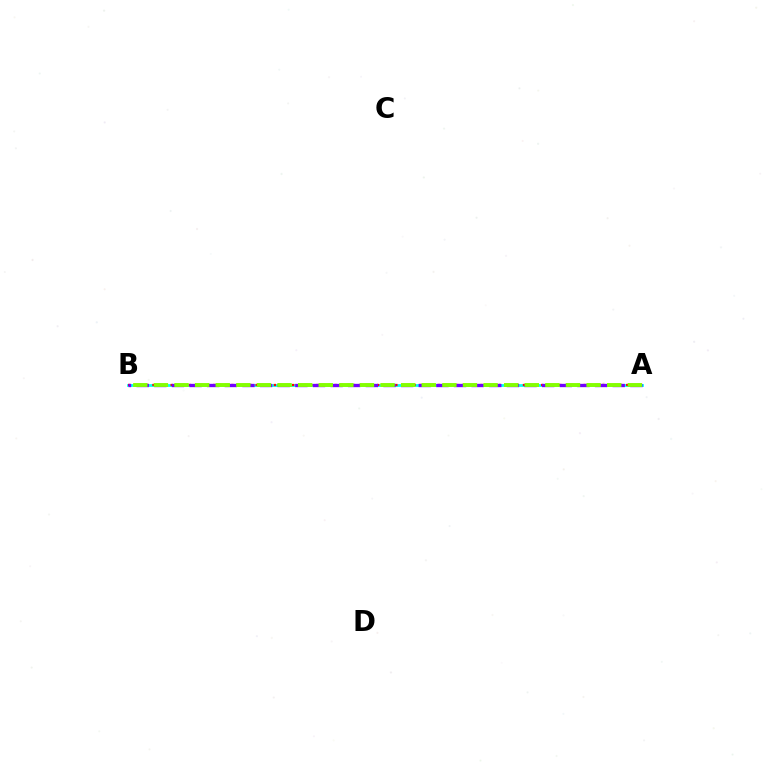{('A', 'B'): [{'color': '#00fff6', 'line_style': 'solid', 'thickness': 1.97}, {'color': '#ff0000', 'line_style': 'dotted', 'thickness': 1.65}, {'color': '#7200ff', 'line_style': 'dashed', 'thickness': 2.4}, {'color': '#84ff00', 'line_style': 'dashed', 'thickness': 2.8}]}